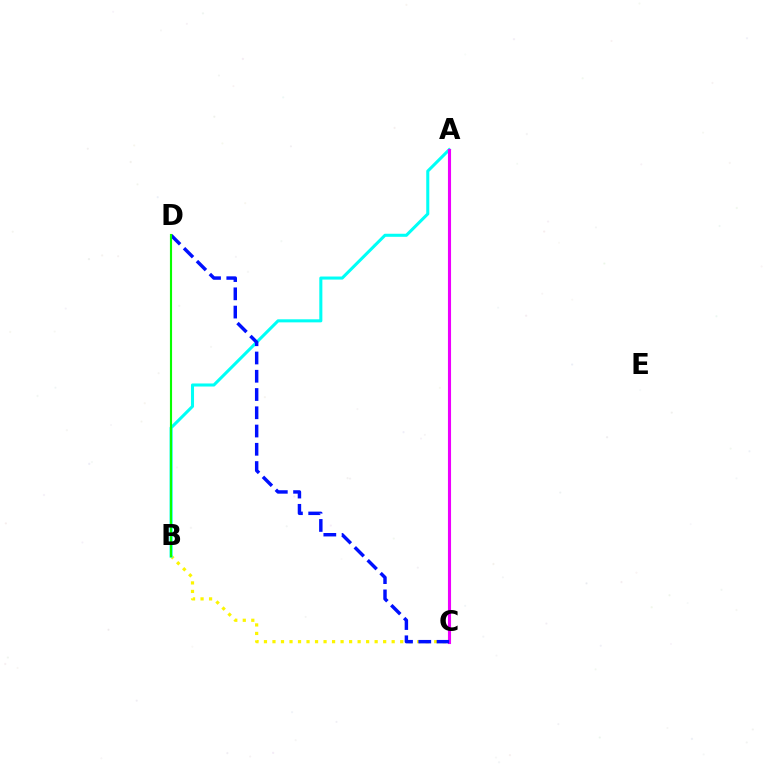{('B', 'C'): [{'color': '#fcf500', 'line_style': 'dotted', 'thickness': 2.31}], ('A', 'C'): [{'color': '#ff0000', 'line_style': 'dashed', 'thickness': 2.16}, {'color': '#ee00ff', 'line_style': 'solid', 'thickness': 2.23}], ('A', 'B'): [{'color': '#00fff6', 'line_style': 'solid', 'thickness': 2.2}], ('C', 'D'): [{'color': '#0010ff', 'line_style': 'dashed', 'thickness': 2.48}], ('B', 'D'): [{'color': '#08ff00', 'line_style': 'solid', 'thickness': 1.54}]}